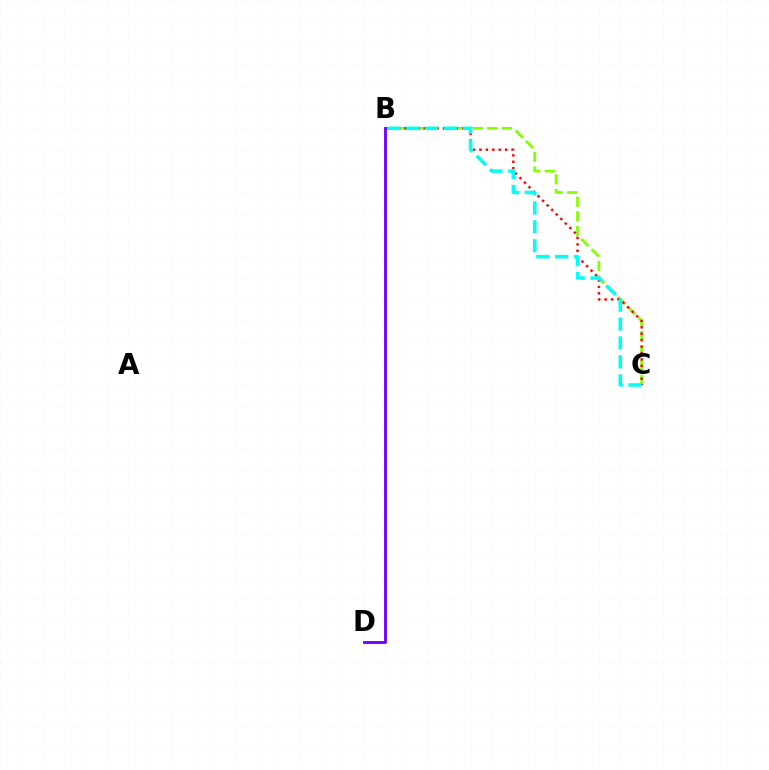{('B', 'C'): [{'color': '#84ff00', 'line_style': 'dashed', 'thickness': 1.99}, {'color': '#ff0000', 'line_style': 'dotted', 'thickness': 1.75}, {'color': '#00fff6', 'line_style': 'dashed', 'thickness': 2.57}], ('B', 'D'): [{'color': '#7200ff', 'line_style': 'solid', 'thickness': 2.06}]}